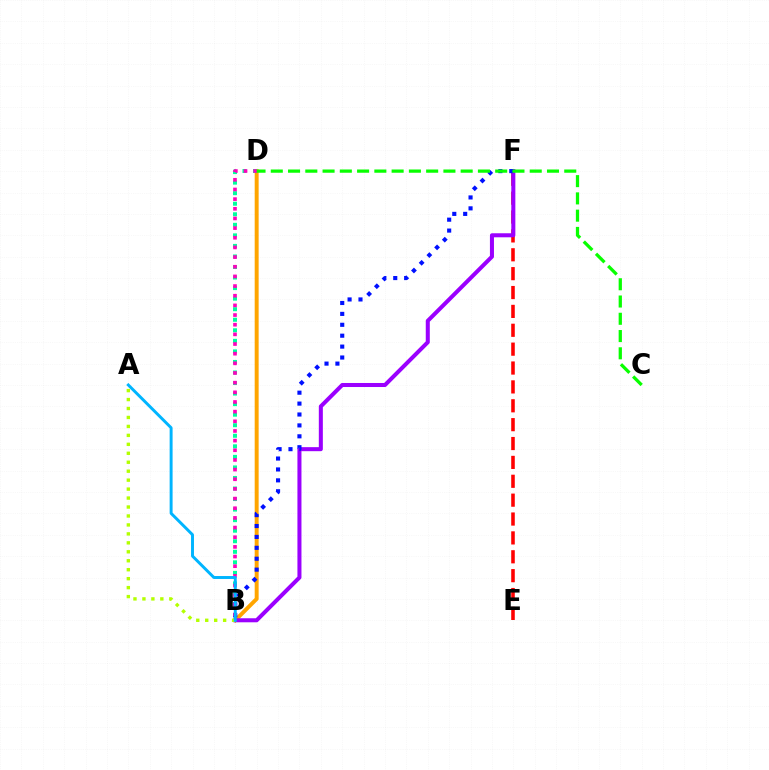{('B', 'D'): [{'color': '#ffa500', 'line_style': 'solid', 'thickness': 2.84}, {'color': '#00ff9d', 'line_style': 'dotted', 'thickness': 2.87}, {'color': '#ff00bd', 'line_style': 'dotted', 'thickness': 2.62}], ('E', 'F'): [{'color': '#ff0000', 'line_style': 'dashed', 'thickness': 2.56}], ('B', 'F'): [{'color': '#9b00ff', 'line_style': 'solid', 'thickness': 2.9}, {'color': '#0010ff', 'line_style': 'dotted', 'thickness': 2.96}], ('A', 'B'): [{'color': '#b3ff00', 'line_style': 'dotted', 'thickness': 2.43}, {'color': '#00b5ff', 'line_style': 'solid', 'thickness': 2.12}], ('C', 'D'): [{'color': '#08ff00', 'line_style': 'dashed', 'thickness': 2.35}]}